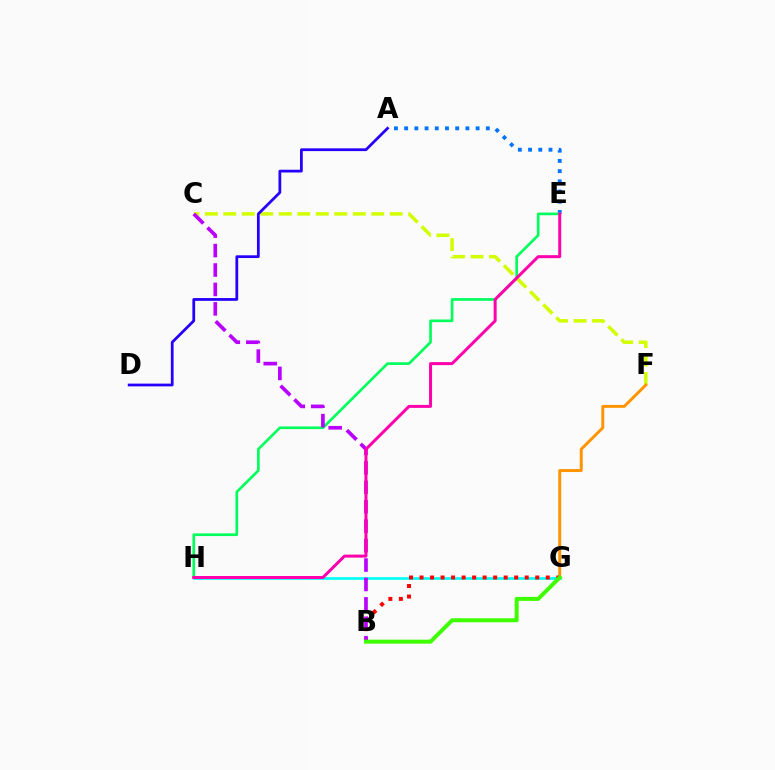{('A', 'E'): [{'color': '#0074ff', 'line_style': 'dotted', 'thickness': 2.77}], ('G', 'H'): [{'color': '#00fff6', 'line_style': 'solid', 'thickness': 1.93}], ('E', 'H'): [{'color': '#00ff5c', 'line_style': 'solid', 'thickness': 1.92}, {'color': '#ff00ac', 'line_style': 'solid', 'thickness': 2.15}], ('C', 'F'): [{'color': '#d1ff00', 'line_style': 'dashed', 'thickness': 2.51}], ('A', 'D'): [{'color': '#2500ff', 'line_style': 'solid', 'thickness': 1.99}], ('F', 'G'): [{'color': '#ff9400', 'line_style': 'solid', 'thickness': 2.12}], ('B', 'G'): [{'color': '#ff0000', 'line_style': 'dotted', 'thickness': 2.86}, {'color': '#3dff00', 'line_style': 'solid', 'thickness': 2.86}], ('B', 'C'): [{'color': '#b900ff', 'line_style': 'dashed', 'thickness': 2.64}]}